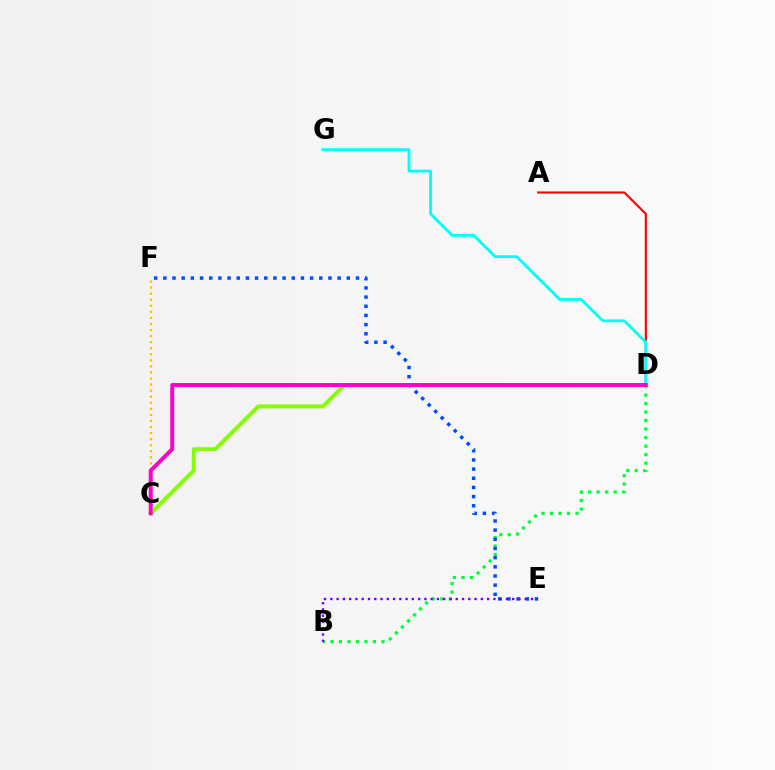{('A', 'D'): [{'color': '#ff0000', 'line_style': 'solid', 'thickness': 1.53}], ('B', 'D'): [{'color': '#00ff39', 'line_style': 'dotted', 'thickness': 2.31}], ('E', 'F'): [{'color': '#004bff', 'line_style': 'dotted', 'thickness': 2.49}], ('C', 'F'): [{'color': '#ffbd00', 'line_style': 'dotted', 'thickness': 1.65}], ('D', 'G'): [{'color': '#00fff6', 'line_style': 'solid', 'thickness': 2.04}], ('C', 'D'): [{'color': '#84ff00', 'line_style': 'solid', 'thickness': 2.82}, {'color': '#ff00cf', 'line_style': 'solid', 'thickness': 2.83}], ('B', 'E'): [{'color': '#7200ff', 'line_style': 'dotted', 'thickness': 1.7}]}